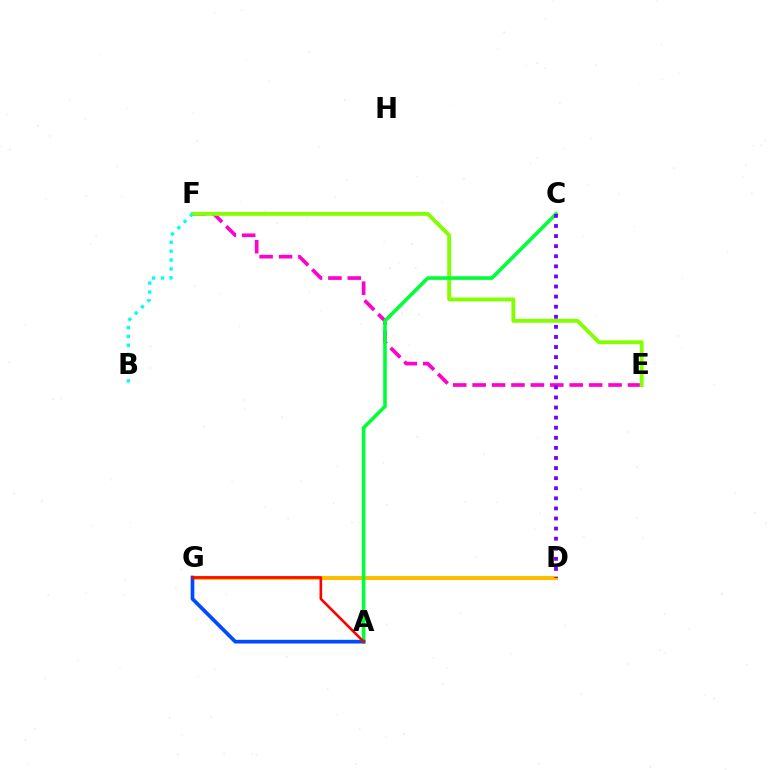{('E', 'F'): [{'color': '#ff00cf', 'line_style': 'dashed', 'thickness': 2.64}, {'color': '#84ff00', 'line_style': 'solid', 'thickness': 2.79}], ('D', 'G'): [{'color': '#ffbd00', 'line_style': 'solid', 'thickness': 2.93}], ('A', 'C'): [{'color': '#00ff39', 'line_style': 'solid', 'thickness': 2.6}], ('B', 'F'): [{'color': '#00fff6', 'line_style': 'dotted', 'thickness': 2.42}], ('A', 'G'): [{'color': '#004bff', 'line_style': 'solid', 'thickness': 2.66}, {'color': '#ff0000', 'line_style': 'solid', 'thickness': 1.88}], ('C', 'D'): [{'color': '#7200ff', 'line_style': 'dotted', 'thickness': 2.74}]}